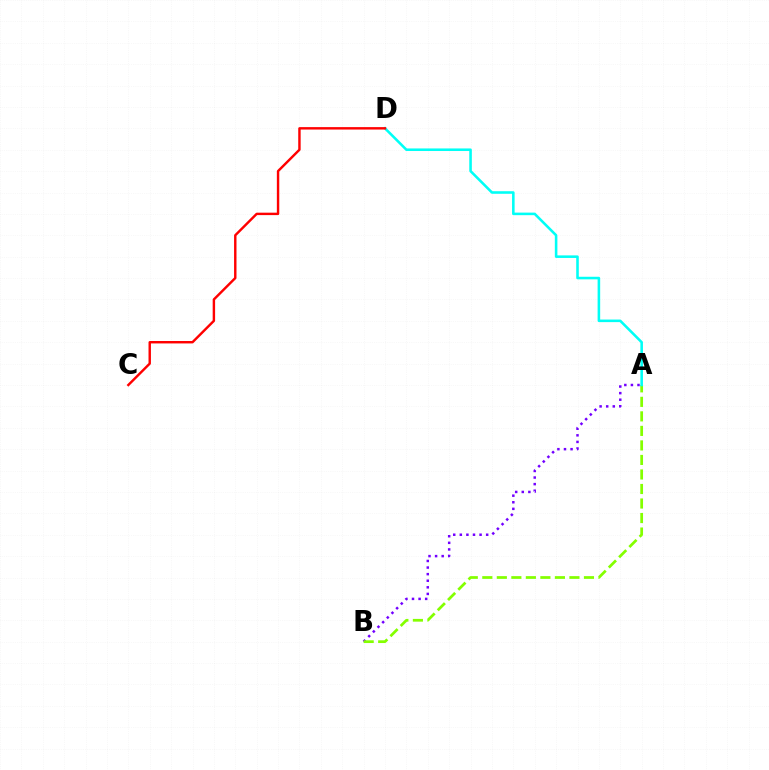{('A', 'B'): [{'color': '#7200ff', 'line_style': 'dotted', 'thickness': 1.79}, {'color': '#84ff00', 'line_style': 'dashed', 'thickness': 1.97}], ('A', 'D'): [{'color': '#00fff6', 'line_style': 'solid', 'thickness': 1.85}], ('C', 'D'): [{'color': '#ff0000', 'line_style': 'solid', 'thickness': 1.75}]}